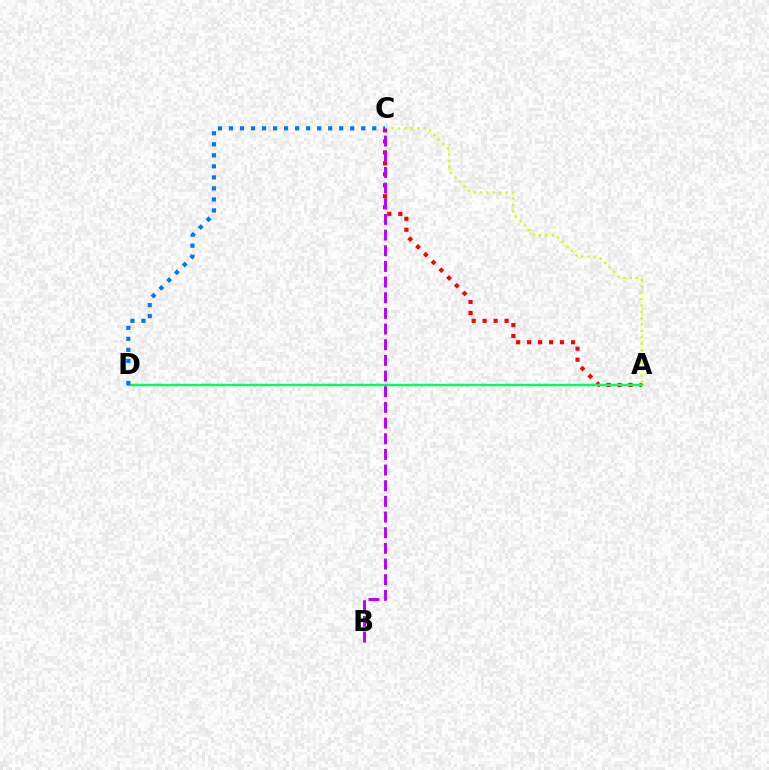{('A', 'C'): [{'color': '#ff0000', 'line_style': 'dotted', 'thickness': 2.98}, {'color': '#d1ff00', 'line_style': 'dotted', 'thickness': 1.73}], ('A', 'D'): [{'color': '#00ff5c', 'line_style': 'solid', 'thickness': 1.76}], ('C', 'D'): [{'color': '#0074ff', 'line_style': 'dotted', 'thickness': 2.99}], ('B', 'C'): [{'color': '#b900ff', 'line_style': 'dashed', 'thickness': 2.13}]}